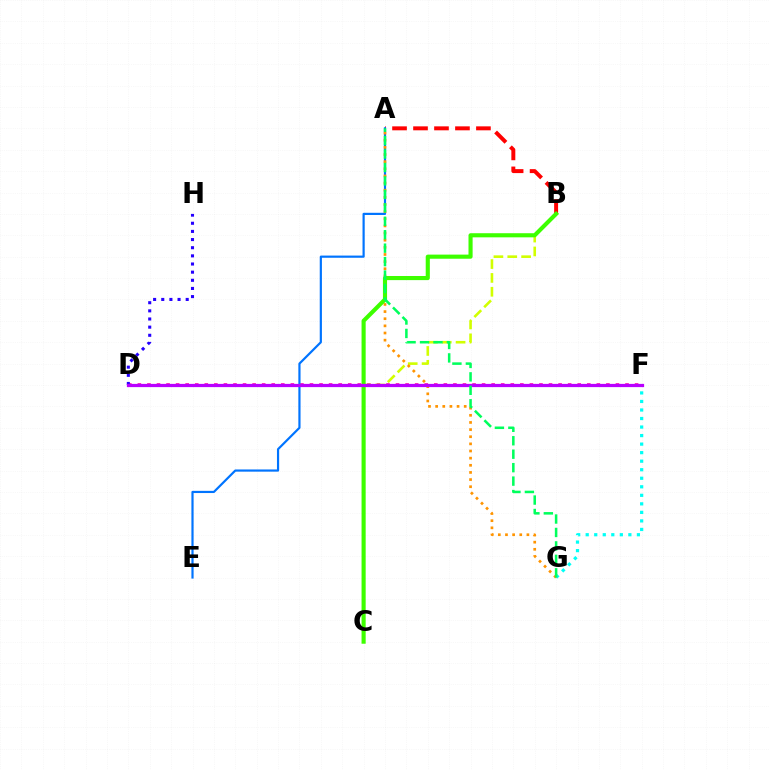{('D', 'F'): [{'color': '#ff00ac', 'line_style': 'dotted', 'thickness': 2.6}, {'color': '#b900ff', 'line_style': 'solid', 'thickness': 2.32}], ('A', 'B'): [{'color': '#ff0000', 'line_style': 'dashed', 'thickness': 2.85}], ('D', 'H'): [{'color': '#2500ff', 'line_style': 'dotted', 'thickness': 2.21}], ('A', 'E'): [{'color': '#0074ff', 'line_style': 'solid', 'thickness': 1.58}], ('F', 'G'): [{'color': '#00fff6', 'line_style': 'dotted', 'thickness': 2.32}], ('B', 'C'): [{'color': '#d1ff00', 'line_style': 'dashed', 'thickness': 1.88}, {'color': '#3dff00', 'line_style': 'solid', 'thickness': 2.96}], ('A', 'G'): [{'color': '#ff9400', 'line_style': 'dotted', 'thickness': 1.94}, {'color': '#00ff5c', 'line_style': 'dashed', 'thickness': 1.83}]}